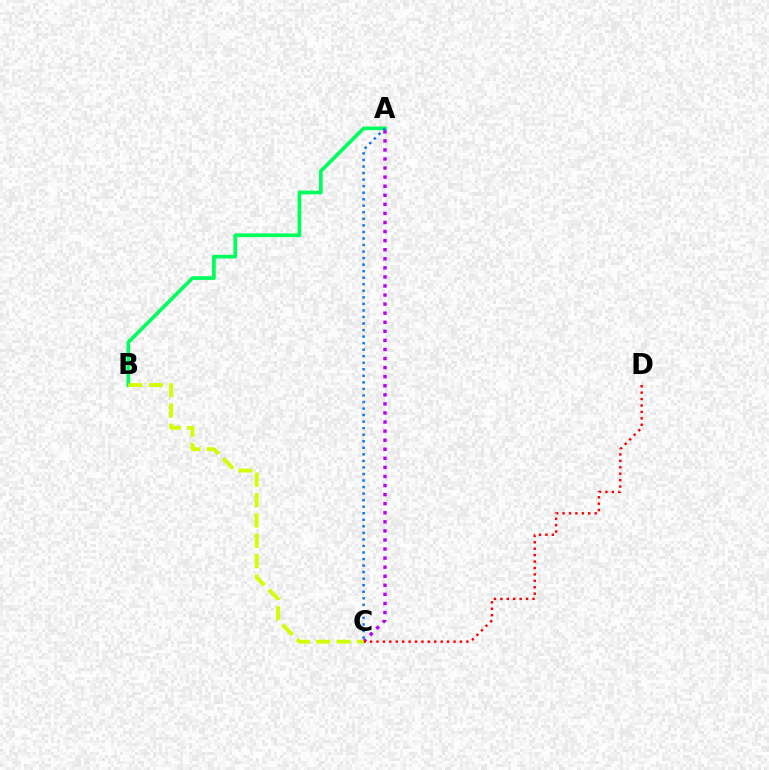{('A', 'C'): [{'color': '#b900ff', 'line_style': 'dotted', 'thickness': 2.46}, {'color': '#0074ff', 'line_style': 'dotted', 'thickness': 1.78}], ('A', 'B'): [{'color': '#00ff5c', 'line_style': 'solid', 'thickness': 2.66}], ('C', 'D'): [{'color': '#ff0000', 'line_style': 'dotted', 'thickness': 1.75}], ('B', 'C'): [{'color': '#d1ff00', 'line_style': 'dashed', 'thickness': 2.76}]}